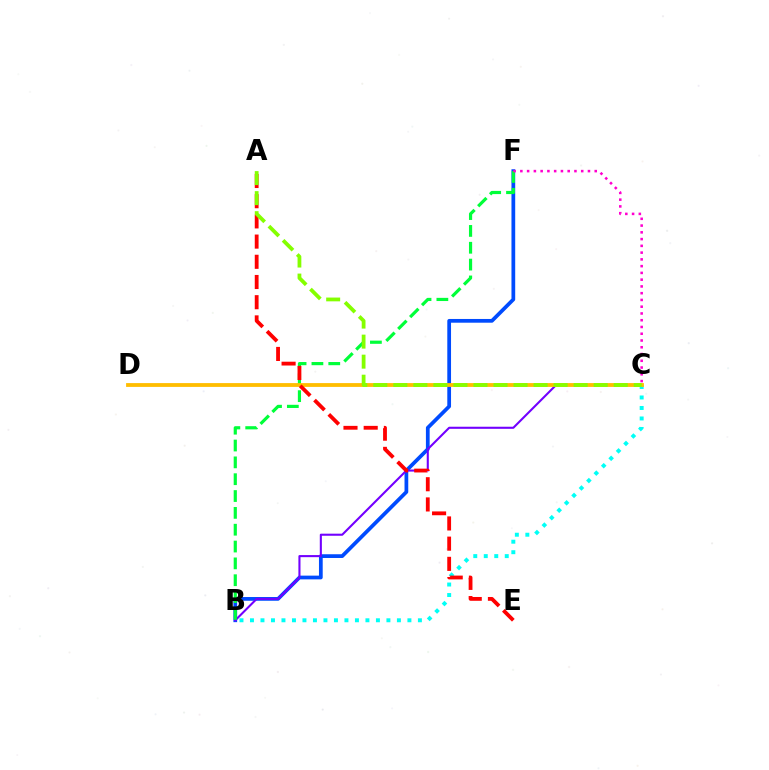{('B', 'C'): [{'color': '#00fff6', 'line_style': 'dotted', 'thickness': 2.85}, {'color': '#7200ff', 'line_style': 'solid', 'thickness': 1.5}], ('B', 'F'): [{'color': '#004bff', 'line_style': 'solid', 'thickness': 2.69}, {'color': '#00ff39', 'line_style': 'dashed', 'thickness': 2.29}], ('C', 'D'): [{'color': '#ffbd00', 'line_style': 'solid', 'thickness': 2.74}], ('C', 'F'): [{'color': '#ff00cf', 'line_style': 'dotted', 'thickness': 1.84}], ('A', 'E'): [{'color': '#ff0000', 'line_style': 'dashed', 'thickness': 2.74}], ('A', 'C'): [{'color': '#84ff00', 'line_style': 'dashed', 'thickness': 2.72}]}